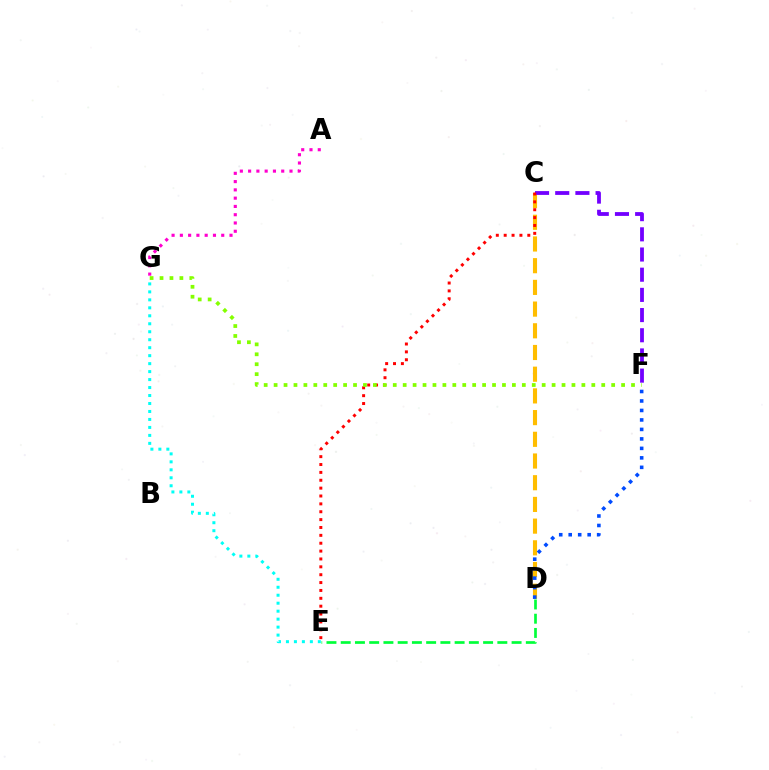{('C', 'D'): [{'color': '#ffbd00', 'line_style': 'dashed', 'thickness': 2.95}], ('C', 'F'): [{'color': '#7200ff', 'line_style': 'dashed', 'thickness': 2.74}], ('C', 'E'): [{'color': '#ff0000', 'line_style': 'dotted', 'thickness': 2.14}], ('E', 'G'): [{'color': '#00fff6', 'line_style': 'dotted', 'thickness': 2.17}], ('F', 'G'): [{'color': '#84ff00', 'line_style': 'dotted', 'thickness': 2.7}], ('D', 'E'): [{'color': '#00ff39', 'line_style': 'dashed', 'thickness': 1.93}], ('D', 'F'): [{'color': '#004bff', 'line_style': 'dotted', 'thickness': 2.58}], ('A', 'G'): [{'color': '#ff00cf', 'line_style': 'dotted', 'thickness': 2.25}]}